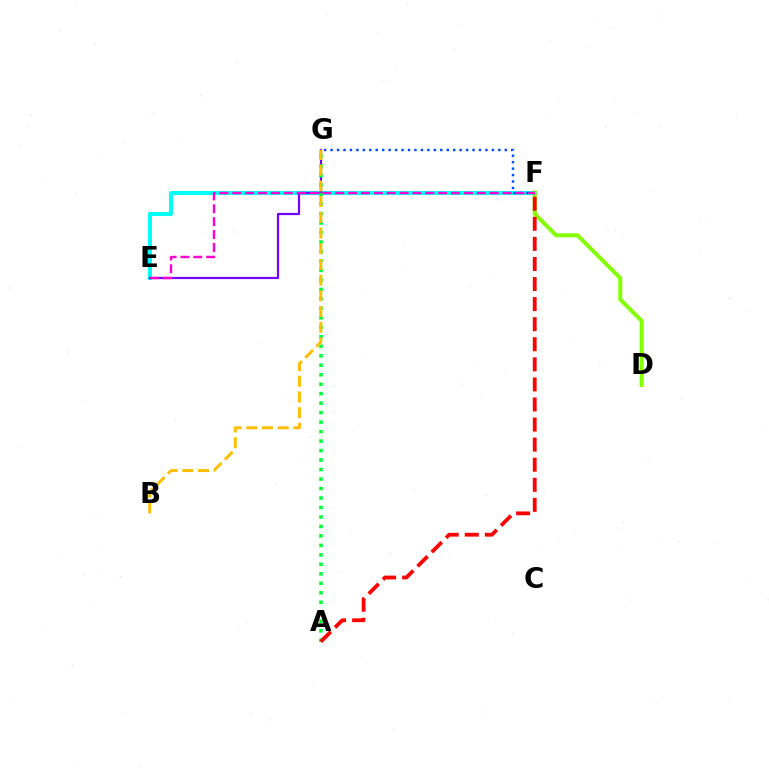{('E', 'F'): [{'color': '#00fff6', 'line_style': 'solid', 'thickness': 2.91}, {'color': '#ff00cf', 'line_style': 'dashed', 'thickness': 1.75}], ('E', 'G'): [{'color': '#7200ff', 'line_style': 'solid', 'thickness': 1.6}], ('D', 'F'): [{'color': '#84ff00', 'line_style': 'solid', 'thickness': 2.89}], ('A', 'G'): [{'color': '#00ff39', 'line_style': 'dotted', 'thickness': 2.58}], ('F', 'G'): [{'color': '#004bff', 'line_style': 'dotted', 'thickness': 1.75}], ('A', 'F'): [{'color': '#ff0000', 'line_style': 'dashed', 'thickness': 2.73}], ('B', 'G'): [{'color': '#ffbd00', 'line_style': 'dashed', 'thickness': 2.13}]}